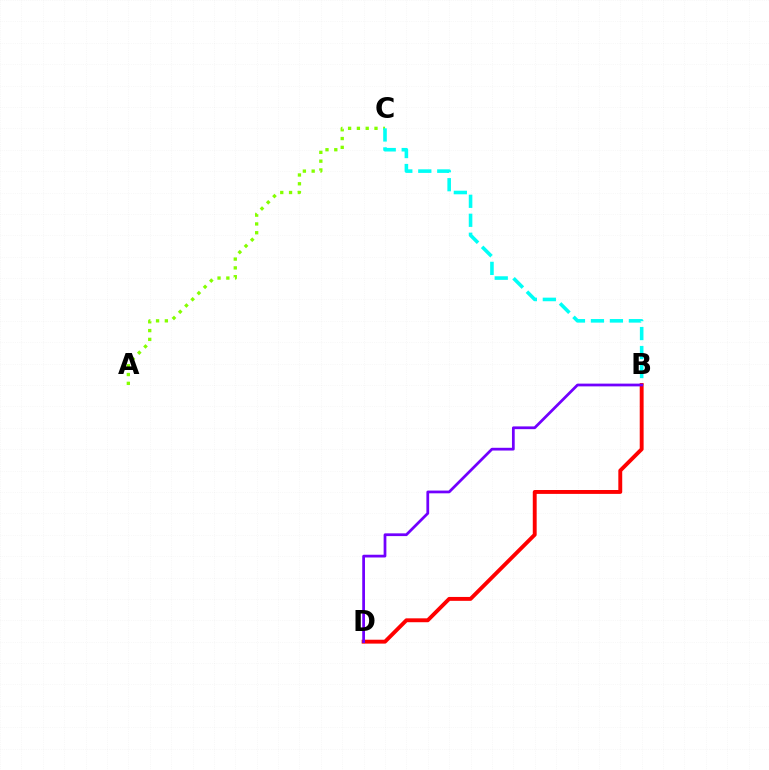{('A', 'C'): [{'color': '#84ff00', 'line_style': 'dotted', 'thickness': 2.39}], ('B', 'C'): [{'color': '#00fff6', 'line_style': 'dashed', 'thickness': 2.58}], ('B', 'D'): [{'color': '#ff0000', 'line_style': 'solid', 'thickness': 2.8}, {'color': '#7200ff', 'line_style': 'solid', 'thickness': 1.98}]}